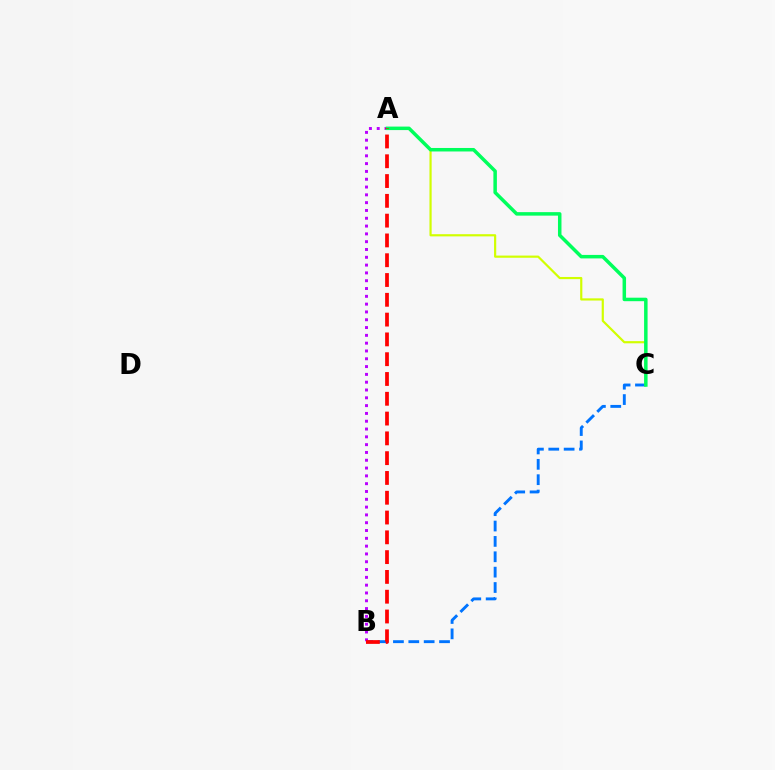{('B', 'C'): [{'color': '#0074ff', 'line_style': 'dashed', 'thickness': 2.09}], ('A', 'C'): [{'color': '#d1ff00', 'line_style': 'solid', 'thickness': 1.57}, {'color': '#00ff5c', 'line_style': 'solid', 'thickness': 2.52}], ('A', 'B'): [{'color': '#b900ff', 'line_style': 'dotted', 'thickness': 2.12}, {'color': '#ff0000', 'line_style': 'dashed', 'thickness': 2.69}]}